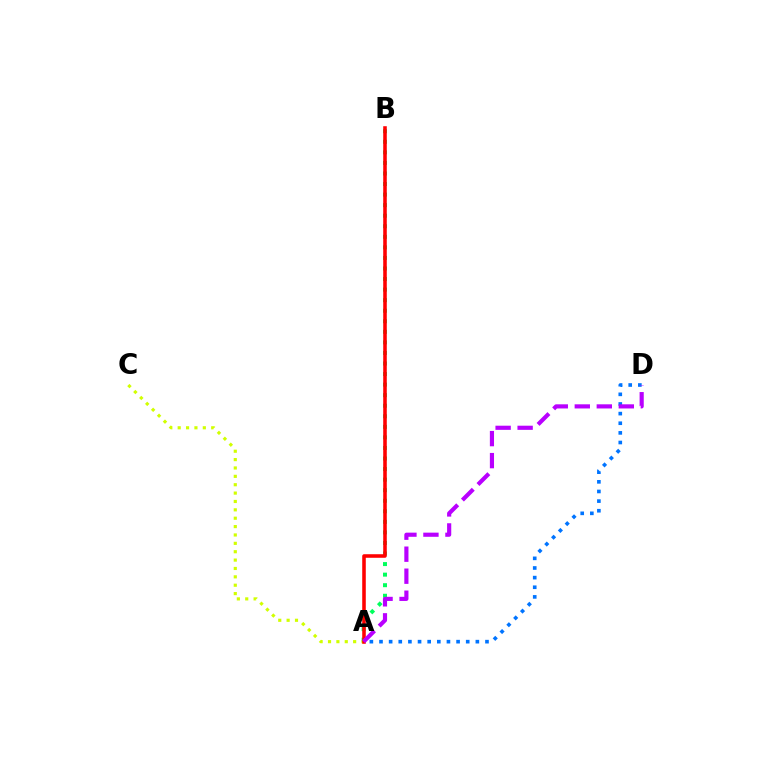{('A', 'D'): [{'color': '#0074ff', 'line_style': 'dotted', 'thickness': 2.62}, {'color': '#b900ff', 'line_style': 'dashed', 'thickness': 2.99}], ('A', 'B'): [{'color': '#00ff5c', 'line_style': 'dotted', 'thickness': 2.87}, {'color': '#ff0000', 'line_style': 'solid', 'thickness': 2.56}], ('A', 'C'): [{'color': '#d1ff00', 'line_style': 'dotted', 'thickness': 2.28}]}